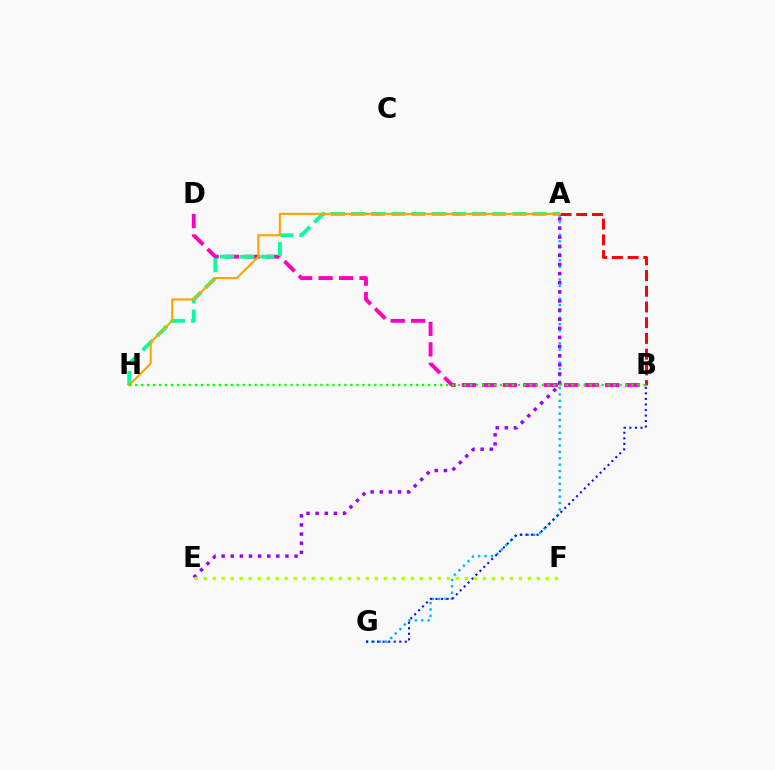{('B', 'D'): [{'color': '#ff00bd', 'line_style': 'dashed', 'thickness': 2.78}], ('A', 'G'): [{'color': '#00b5ff', 'line_style': 'dotted', 'thickness': 1.73}], ('A', 'B'): [{'color': '#ff0000', 'line_style': 'dashed', 'thickness': 2.14}], ('A', 'H'): [{'color': '#00ff9d', 'line_style': 'dashed', 'thickness': 2.74}, {'color': '#ffa500', 'line_style': 'solid', 'thickness': 1.52}], ('B', 'G'): [{'color': '#0010ff', 'line_style': 'dotted', 'thickness': 1.51}], ('A', 'E'): [{'color': '#9b00ff', 'line_style': 'dotted', 'thickness': 2.48}], ('E', 'F'): [{'color': '#b3ff00', 'line_style': 'dotted', 'thickness': 2.45}], ('B', 'H'): [{'color': '#08ff00', 'line_style': 'dotted', 'thickness': 1.62}]}